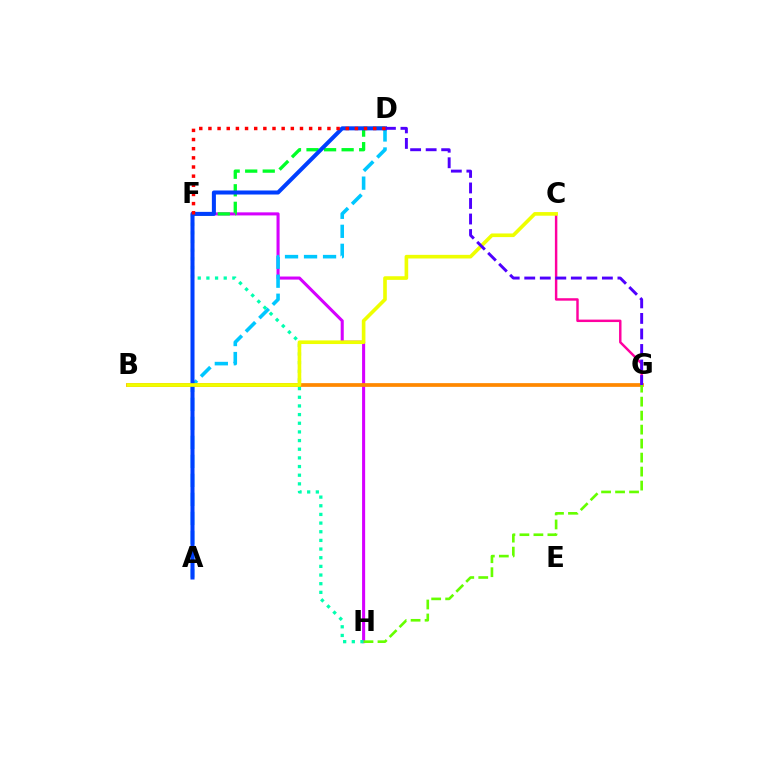{('F', 'H'): [{'color': '#d600ff', 'line_style': 'solid', 'thickness': 2.21}, {'color': '#00ffaf', 'line_style': 'dotted', 'thickness': 2.35}], ('A', 'D'): [{'color': '#00c7ff', 'line_style': 'dashed', 'thickness': 2.58}, {'color': '#003fff', 'line_style': 'solid', 'thickness': 2.9}], ('B', 'G'): [{'color': '#ff8800', 'line_style': 'solid', 'thickness': 2.68}], ('C', 'G'): [{'color': '#ff00a0', 'line_style': 'solid', 'thickness': 1.76}], ('D', 'F'): [{'color': '#00ff27', 'line_style': 'dashed', 'thickness': 2.38}, {'color': '#ff0000', 'line_style': 'dotted', 'thickness': 2.49}], ('B', 'C'): [{'color': '#eeff00', 'line_style': 'solid', 'thickness': 2.62}], ('D', 'G'): [{'color': '#4f00ff', 'line_style': 'dashed', 'thickness': 2.11}], ('G', 'H'): [{'color': '#66ff00', 'line_style': 'dashed', 'thickness': 1.9}]}